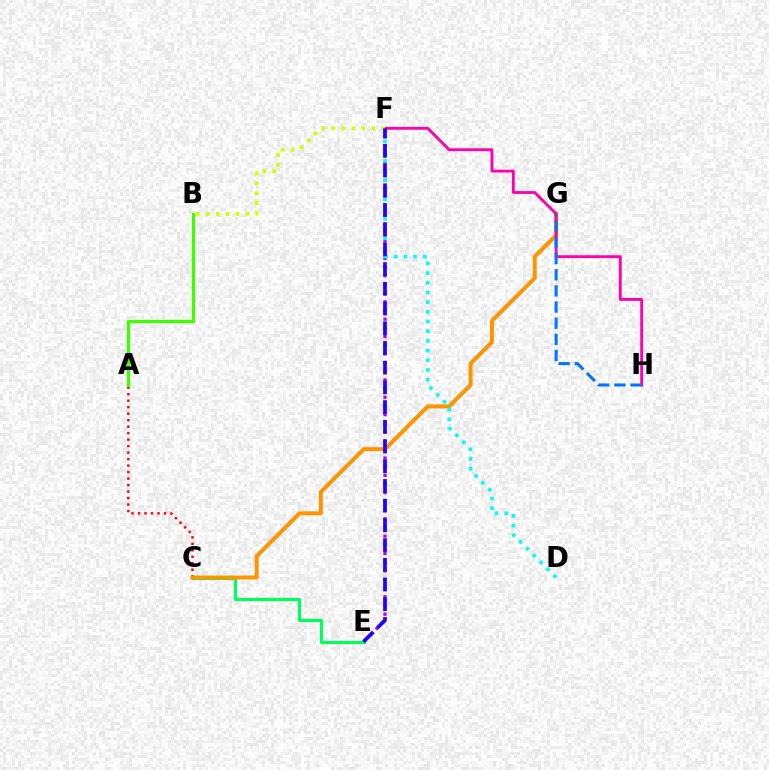{('A', 'C'): [{'color': '#ff0000', 'line_style': 'dotted', 'thickness': 1.76}], ('C', 'E'): [{'color': '#00ff5c', 'line_style': 'solid', 'thickness': 2.24}], ('E', 'F'): [{'color': '#b900ff', 'line_style': 'dotted', 'thickness': 2.36}, {'color': '#2500ff', 'line_style': 'dashed', 'thickness': 2.68}], ('C', 'G'): [{'color': '#ff9400', 'line_style': 'solid', 'thickness': 2.86}], ('F', 'H'): [{'color': '#ff00ac', 'line_style': 'solid', 'thickness': 2.05}], ('A', 'B'): [{'color': '#3dff00', 'line_style': 'solid', 'thickness': 2.33}], ('B', 'F'): [{'color': '#d1ff00', 'line_style': 'dotted', 'thickness': 2.7}], ('D', 'F'): [{'color': '#00fff6', 'line_style': 'dotted', 'thickness': 2.63}], ('G', 'H'): [{'color': '#0074ff', 'line_style': 'dashed', 'thickness': 2.19}]}